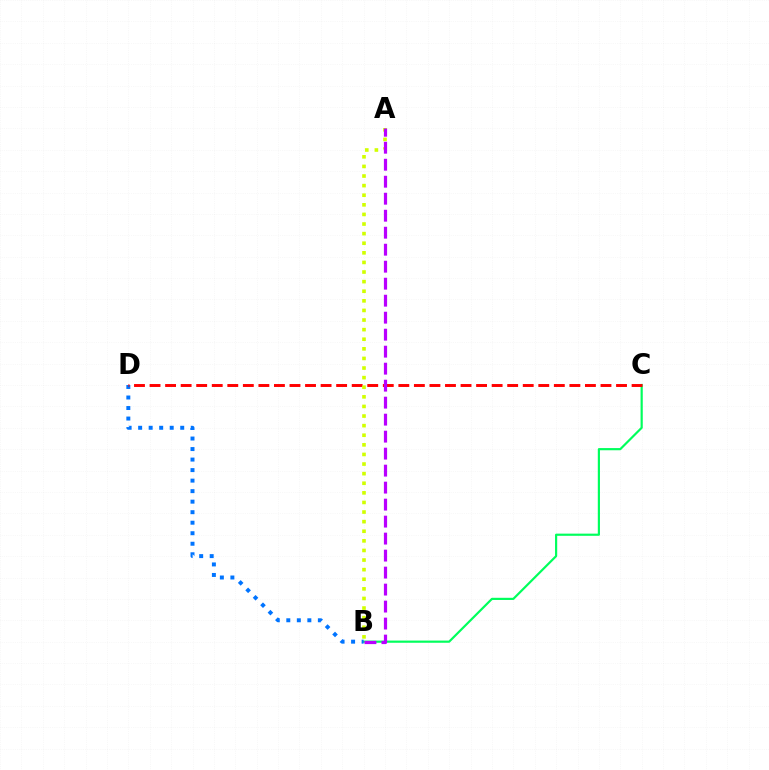{('B', 'C'): [{'color': '#00ff5c', 'line_style': 'solid', 'thickness': 1.57}], ('B', 'D'): [{'color': '#0074ff', 'line_style': 'dotted', 'thickness': 2.86}], ('C', 'D'): [{'color': '#ff0000', 'line_style': 'dashed', 'thickness': 2.11}], ('A', 'B'): [{'color': '#d1ff00', 'line_style': 'dotted', 'thickness': 2.61}, {'color': '#b900ff', 'line_style': 'dashed', 'thickness': 2.31}]}